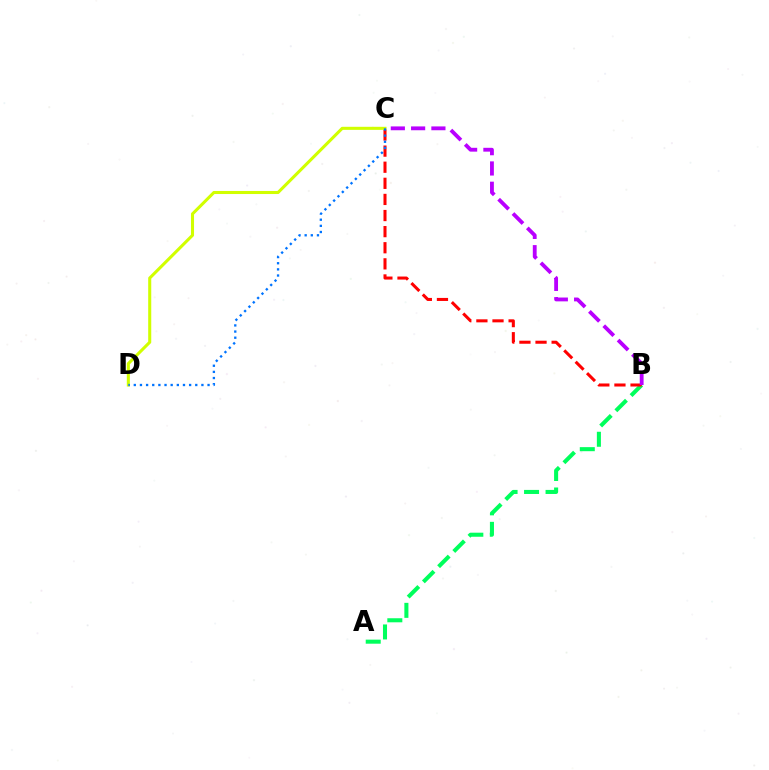{('A', 'B'): [{'color': '#00ff5c', 'line_style': 'dashed', 'thickness': 2.92}], ('B', 'C'): [{'color': '#ff0000', 'line_style': 'dashed', 'thickness': 2.19}, {'color': '#b900ff', 'line_style': 'dashed', 'thickness': 2.76}], ('C', 'D'): [{'color': '#d1ff00', 'line_style': 'solid', 'thickness': 2.2}, {'color': '#0074ff', 'line_style': 'dotted', 'thickness': 1.67}]}